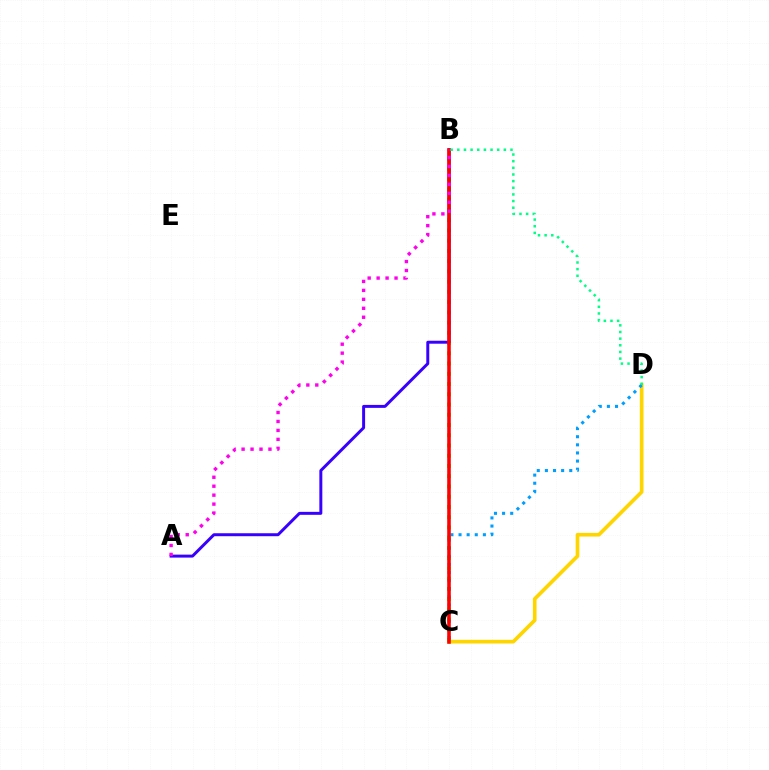{('C', 'D'): [{'color': '#ffd500', 'line_style': 'solid', 'thickness': 2.63}, {'color': '#009eff', 'line_style': 'dotted', 'thickness': 2.21}], ('B', 'C'): [{'color': '#4fff00', 'line_style': 'dotted', 'thickness': 2.78}, {'color': '#ff0000', 'line_style': 'solid', 'thickness': 2.57}], ('A', 'B'): [{'color': '#3700ff', 'line_style': 'solid', 'thickness': 2.13}, {'color': '#ff00ed', 'line_style': 'dotted', 'thickness': 2.43}], ('B', 'D'): [{'color': '#00ff86', 'line_style': 'dotted', 'thickness': 1.81}]}